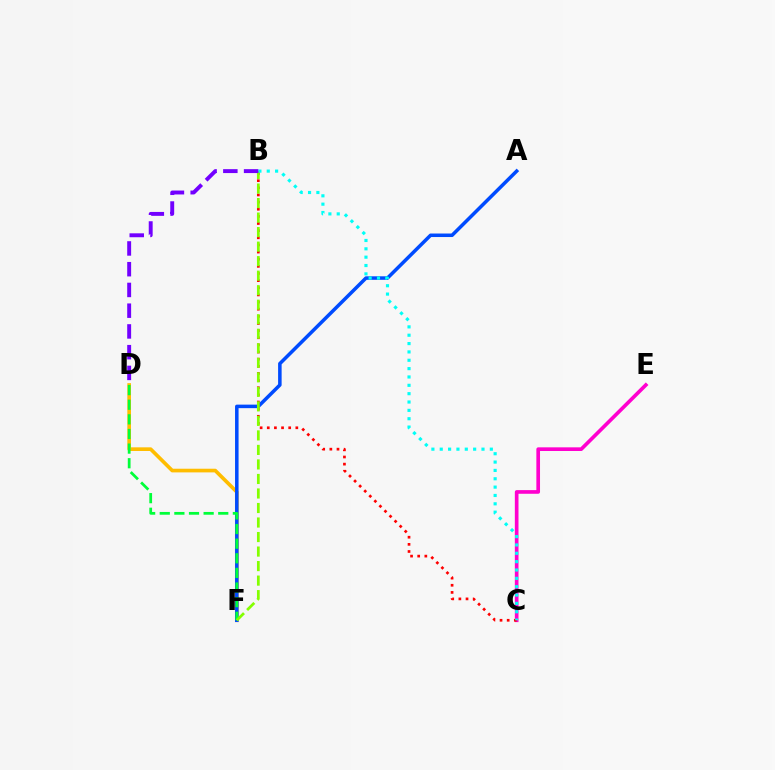{('C', 'E'): [{'color': '#ff00cf', 'line_style': 'solid', 'thickness': 2.64}], ('D', 'F'): [{'color': '#ffbd00', 'line_style': 'solid', 'thickness': 2.64}, {'color': '#00ff39', 'line_style': 'dashed', 'thickness': 1.99}], ('A', 'F'): [{'color': '#004bff', 'line_style': 'solid', 'thickness': 2.54}], ('B', 'C'): [{'color': '#ff0000', 'line_style': 'dotted', 'thickness': 1.94}, {'color': '#00fff6', 'line_style': 'dotted', 'thickness': 2.27}], ('B', 'F'): [{'color': '#84ff00', 'line_style': 'dashed', 'thickness': 1.97}], ('B', 'D'): [{'color': '#7200ff', 'line_style': 'dashed', 'thickness': 2.82}]}